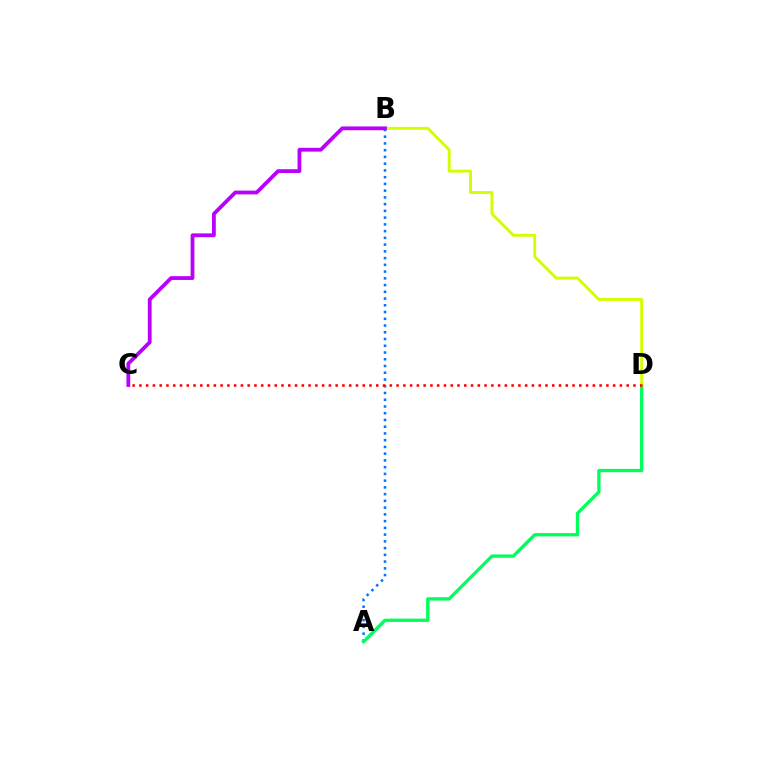{('A', 'B'): [{'color': '#0074ff', 'line_style': 'dotted', 'thickness': 1.83}], ('A', 'D'): [{'color': '#00ff5c', 'line_style': 'solid', 'thickness': 2.38}], ('B', 'D'): [{'color': '#d1ff00', 'line_style': 'solid', 'thickness': 2.08}], ('B', 'C'): [{'color': '#b900ff', 'line_style': 'solid', 'thickness': 2.73}], ('C', 'D'): [{'color': '#ff0000', 'line_style': 'dotted', 'thickness': 1.84}]}